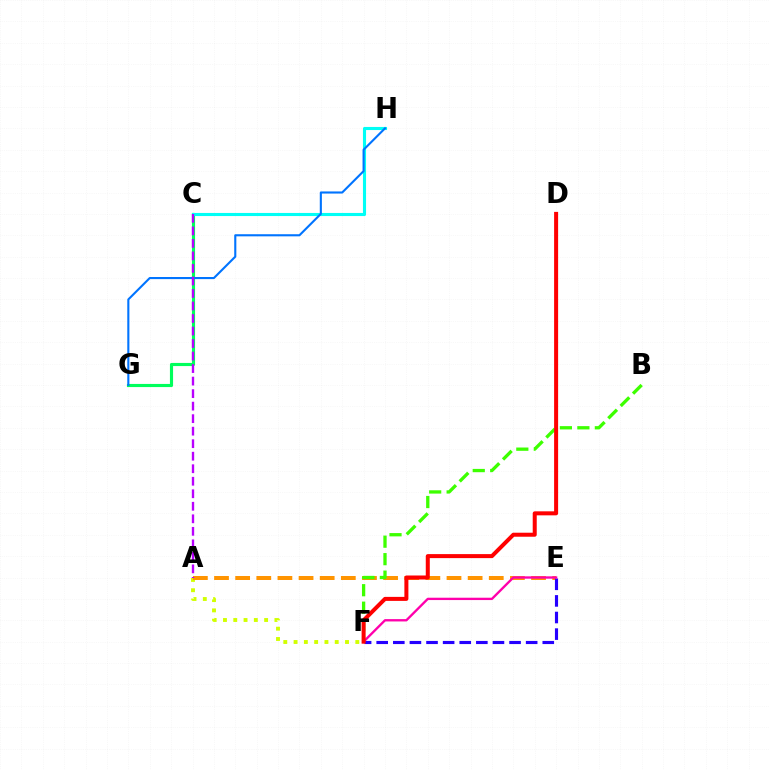{('A', 'F'): [{'color': '#d1ff00', 'line_style': 'dotted', 'thickness': 2.8}], ('C', 'G'): [{'color': '#00ff5c', 'line_style': 'solid', 'thickness': 2.26}], ('C', 'H'): [{'color': '#00fff6', 'line_style': 'solid', 'thickness': 2.23}], ('A', 'E'): [{'color': '#ff9400', 'line_style': 'dashed', 'thickness': 2.87}], ('B', 'F'): [{'color': '#3dff00', 'line_style': 'dashed', 'thickness': 2.37}], ('E', 'F'): [{'color': '#2500ff', 'line_style': 'dashed', 'thickness': 2.26}, {'color': '#ff00ac', 'line_style': 'solid', 'thickness': 1.68}], ('D', 'F'): [{'color': '#ff0000', 'line_style': 'solid', 'thickness': 2.89}], ('G', 'H'): [{'color': '#0074ff', 'line_style': 'solid', 'thickness': 1.52}], ('A', 'C'): [{'color': '#b900ff', 'line_style': 'dashed', 'thickness': 1.7}]}